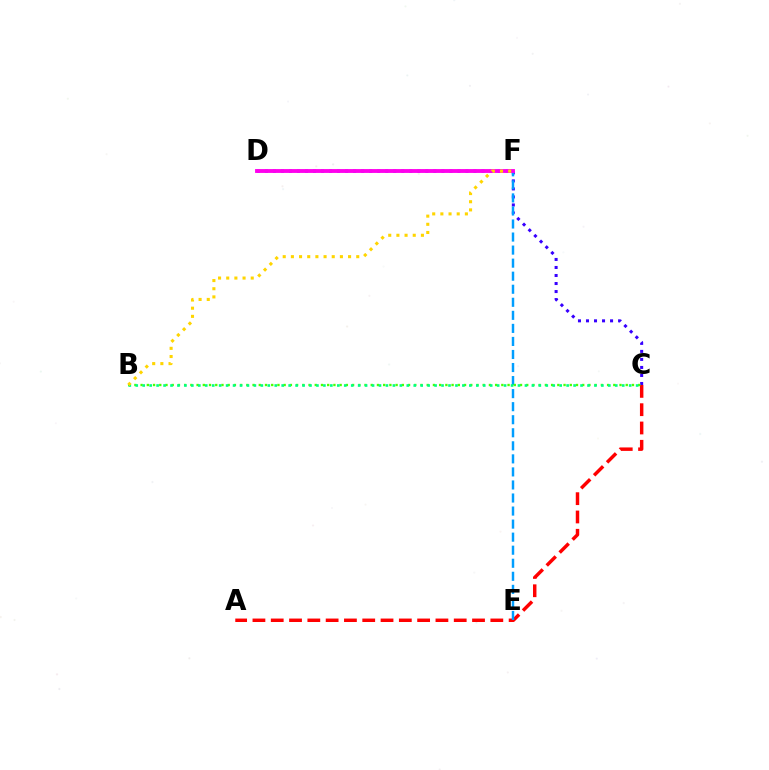{('C', 'D'): [{'color': '#3700ff', 'line_style': 'dotted', 'thickness': 2.18}], ('A', 'C'): [{'color': '#ff0000', 'line_style': 'dashed', 'thickness': 2.49}], ('E', 'F'): [{'color': '#009eff', 'line_style': 'dashed', 'thickness': 1.77}], ('D', 'F'): [{'color': '#ff00ed', 'line_style': 'solid', 'thickness': 2.77}], ('B', 'C'): [{'color': '#4fff00', 'line_style': 'dotted', 'thickness': 1.69}, {'color': '#00ff86', 'line_style': 'dotted', 'thickness': 1.89}], ('B', 'F'): [{'color': '#ffd500', 'line_style': 'dotted', 'thickness': 2.22}]}